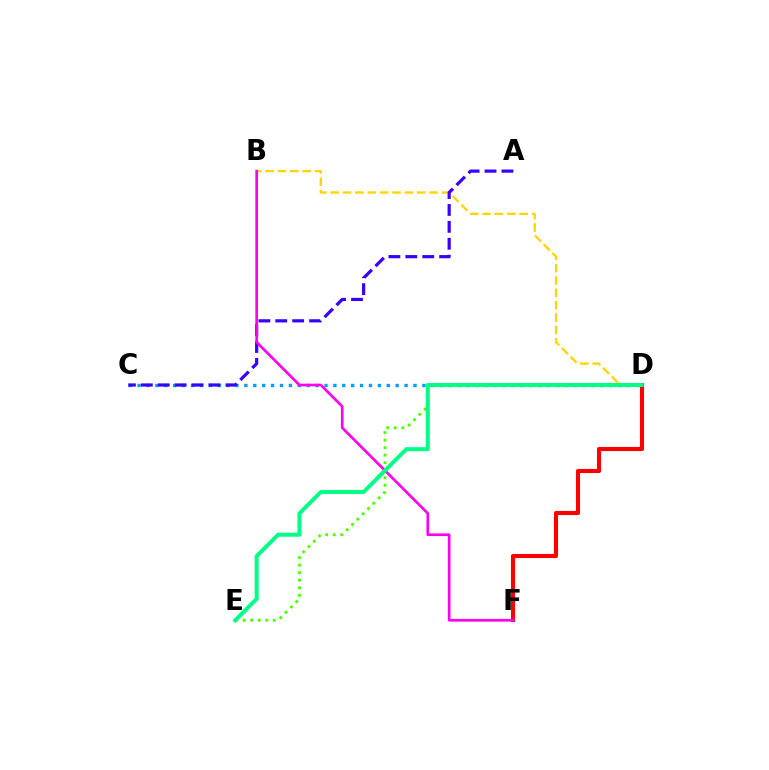{('D', 'E'): [{'color': '#4fff00', 'line_style': 'dotted', 'thickness': 2.04}, {'color': '#00ff86', 'line_style': 'solid', 'thickness': 2.87}], ('C', 'D'): [{'color': '#009eff', 'line_style': 'dotted', 'thickness': 2.42}], ('B', 'D'): [{'color': '#ffd500', 'line_style': 'dashed', 'thickness': 1.68}], ('D', 'F'): [{'color': '#ff0000', 'line_style': 'solid', 'thickness': 2.95}], ('A', 'C'): [{'color': '#3700ff', 'line_style': 'dashed', 'thickness': 2.3}], ('B', 'F'): [{'color': '#ff00ed', 'line_style': 'solid', 'thickness': 1.92}]}